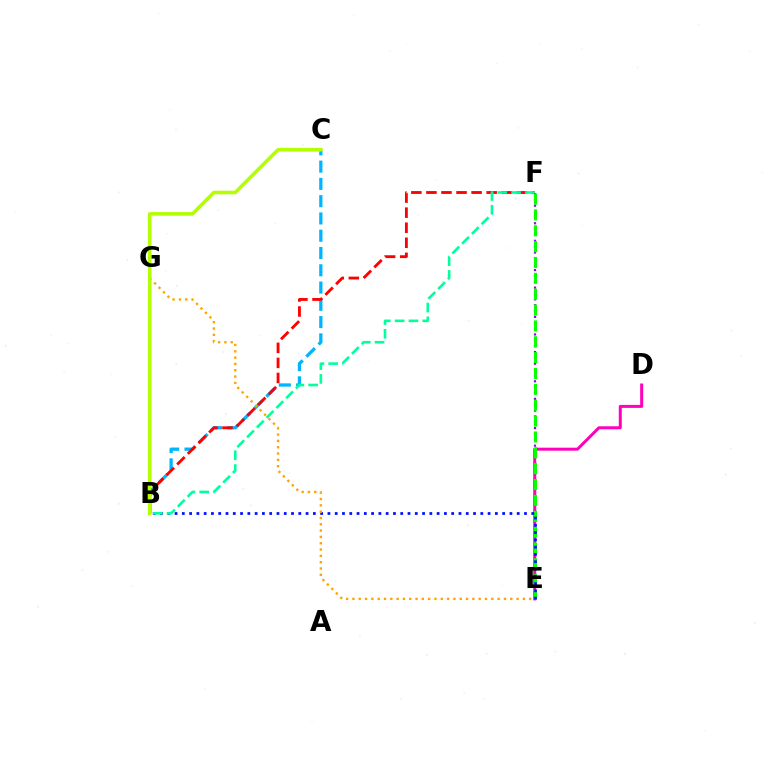{('B', 'C'): [{'color': '#00b5ff', 'line_style': 'dashed', 'thickness': 2.35}, {'color': '#b3ff00', 'line_style': 'solid', 'thickness': 2.57}], ('E', 'F'): [{'color': '#9b00ff', 'line_style': 'dotted', 'thickness': 1.59}, {'color': '#08ff00', 'line_style': 'dashed', 'thickness': 2.15}], ('D', 'E'): [{'color': '#ff00bd', 'line_style': 'solid', 'thickness': 2.16}], ('B', 'F'): [{'color': '#ff0000', 'line_style': 'dashed', 'thickness': 2.05}, {'color': '#00ff9d', 'line_style': 'dashed', 'thickness': 1.88}], ('B', 'E'): [{'color': '#0010ff', 'line_style': 'dotted', 'thickness': 1.98}], ('E', 'G'): [{'color': '#ffa500', 'line_style': 'dotted', 'thickness': 1.72}]}